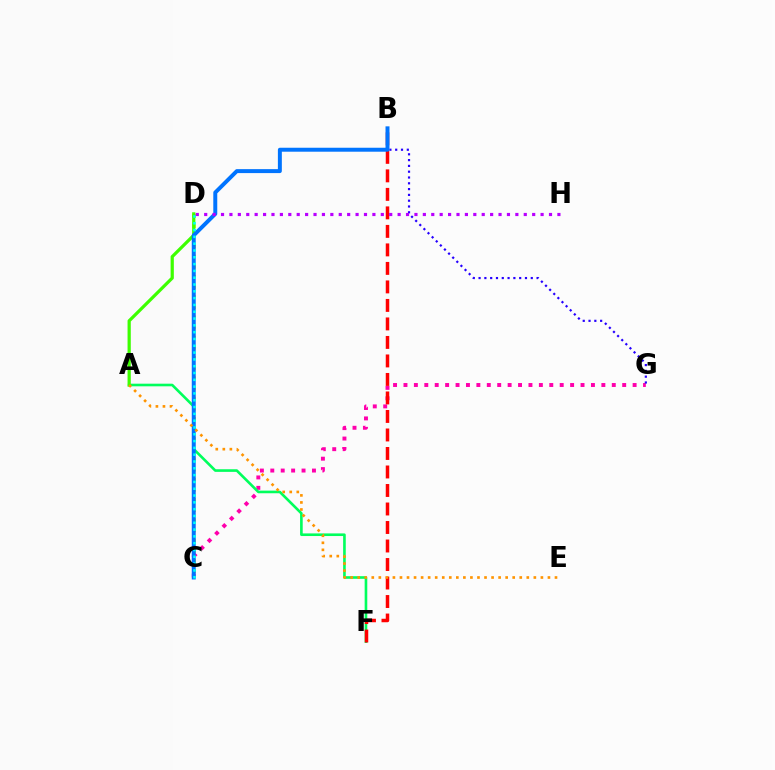{('C', 'G'): [{'color': '#ff00ac', 'line_style': 'dotted', 'thickness': 2.83}], ('B', 'G'): [{'color': '#2500ff', 'line_style': 'dotted', 'thickness': 1.58}], ('C', 'D'): [{'color': '#d1ff00', 'line_style': 'dotted', 'thickness': 2.76}, {'color': '#00fff6', 'line_style': 'dotted', 'thickness': 1.85}], ('A', 'F'): [{'color': '#00ff5c', 'line_style': 'solid', 'thickness': 1.89}], ('B', 'F'): [{'color': '#ff0000', 'line_style': 'dashed', 'thickness': 2.51}], ('A', 'D'): [{'color': '#3dff00', 'line_style': 'solid', 'thickness': 2.32}], ('B', 'C'): [{'color': '#0074ff', 'line_style': 'solid', 'thickness': 2.85}], ('A', 'E'): [{'color': '#ff9400', 'line_style': 'dotted', 'thickness': 1.91}], ('D', 'H'): [{'color': '#b900ff', 'line_style': 'dotted', 'thickness': 2.28}]}